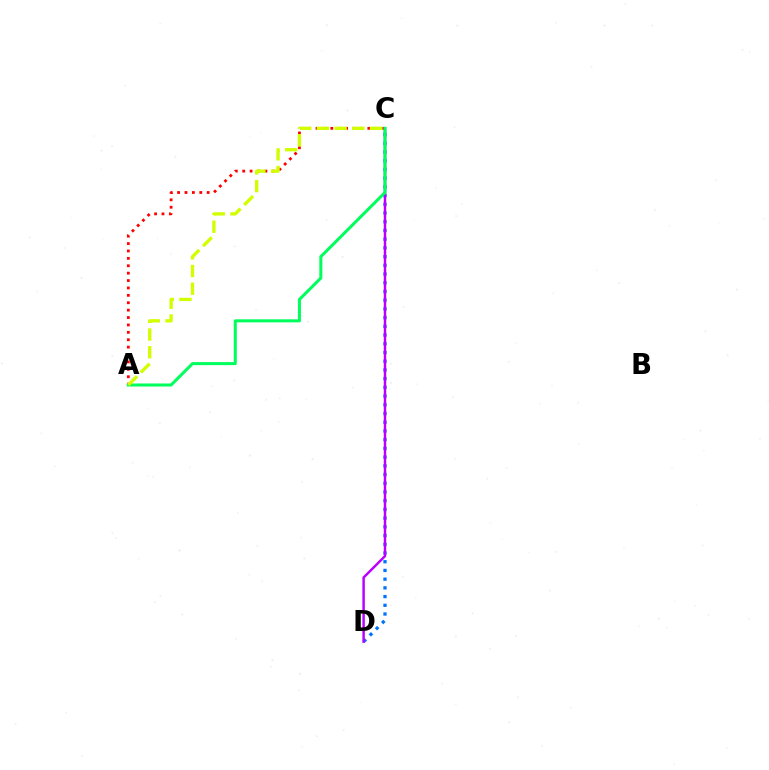{('A', 'C'): [{'color': '#ff0000', 'line_style': 'dotted', 'thickness': 2.01}, {'color': '#00ff5c', 'line_style': 'solid', 'thickness': 2.19}, {'color': '#d1ff00', 'line_style': 'dashed', 'thickness': 2.41}], ('C', 'D'): [{'color': '#0074ff', 'line_style': 'dotted', 'thickness': 2.37}, {'color': '#b900ff', 'line_style': 'solid', 'thickness': 1.77}]}